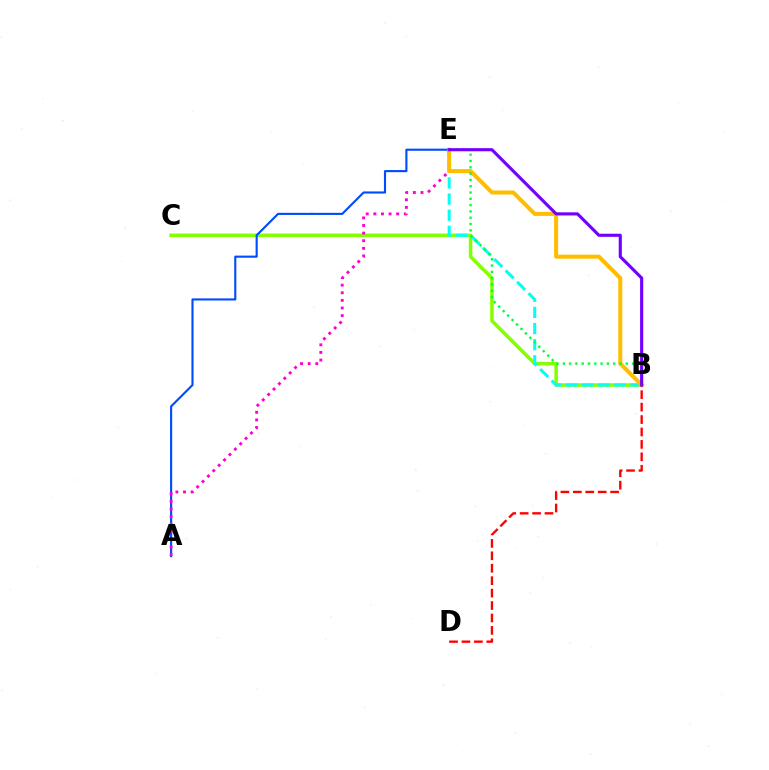{('B', 'C'): [{'color': '#84ff00', 'line_style': 'solid', 'thickness': 2.54}], ('A', 'E'): [{'color': '#004bff', 'line_style': 'solid', 'thickness': 1.53}, {'color': '#ff00cf', 'line_style': 'dotted', 'thickness': 2.07}], ('B', 'E'): [{'color': '#00fff6', 'line_style': 'dashed', 'thickness': 2.19}, {'color': '#ffbd00', 'line_style': 'solid', 'thickness': 2.91}, {'color': '#00ff39', 'line_style': 'dotted', 'thickness': 1.71}, {'color': '#7200ff', 'line_style': 'solid', 'thickness': 2.25}], ('B', 'D'): [{'color': '#ff0000', 'line_style': 'dashed', 'thickness': 1.69}]}